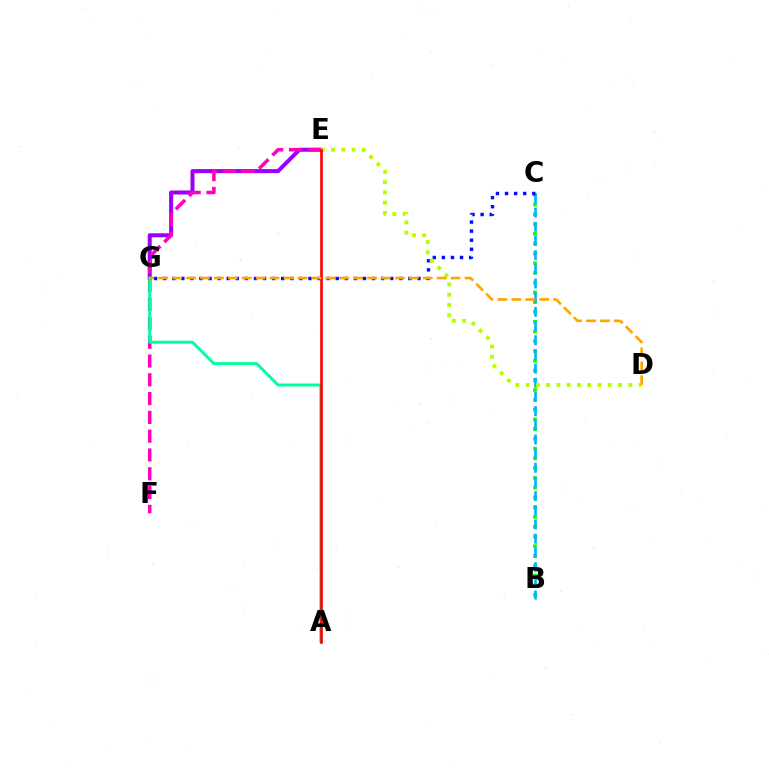{('B', 'C'): [{'color': '#08ff00', 'line_style': 'dotted', 'thickness': 2.65}, {'color': '#00b5ff', 'line_style': 'dashed', 'thickness': 1.93}], ('E', 'G'): [{'color': '#9b00ff', 'line_style': 'solid', 'thickness': 2.9}], ('E', 'F'): [{'color': '#ff00bd', 'line_style': 'dashed', 'thickness': 2.55}], ('C', 'G'): [{'color': '#0010ff', 'line_style': 'dotted', 'thickness': 2.47}], ('D', 'E'): [{'color': '#b3ff00', 'line_style': 'dotted', 'thickness': 2.79}], ('A', 'G'): [{'color': '#00ff9d', 'line_style': 'solid', 'thickness': 2.15}], ('A', 'E'): [{'color': '#ff0000', 'line_style': 'solid', 'thickness': 1.9}], ('D', 'G'): [{'color': '#ffa500', 'line_style': 'dashed', 'thickness': 1.89}]}